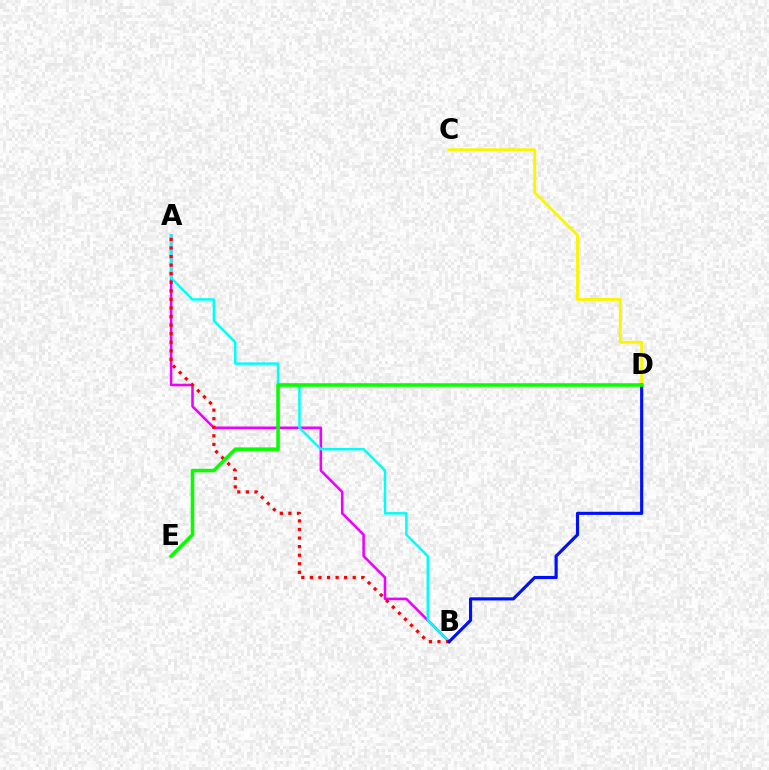{('A', 'B'): [{'color': '#ee00ff', 'line_style': 'solid', 'thickness': 1.84}, {'color': '#00fff6', 'line_style': 'solid', 'thickness': 1.79}, {'color': '#ff0000', 'line_style': 'dotted', 'thickness': 2.33}], ('C', 'D'): [{'color': '#fcf500', 'line_style': 'solid', 'thickness': 2.06}], ('B', 'D'): [{'color': '#0010ff', 'line_style': 'solid', 'thickness': 2.27}], ('D', 'E'): [{'color': '#08ff00', 'line_style': 'solid', 'thickness': 2.56}]}